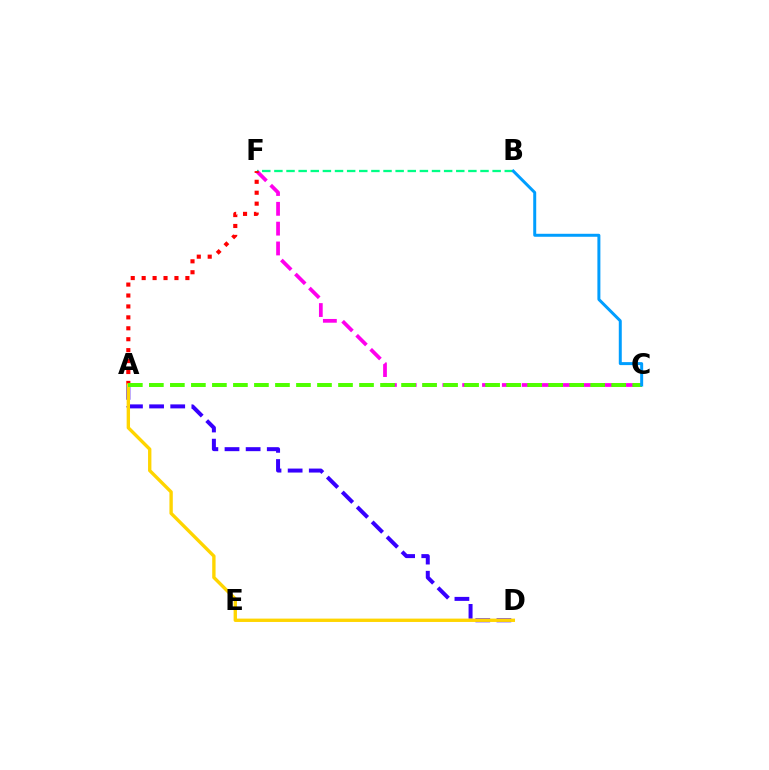{('C', 'F'): [{'color': '#ff00ed', 'line_style': 'dashed', 'thickness': 2.69}], ('B', 'F'): [{'color': '#00ff86', 'line_style': 'dashed', 'thickness': 1.65}], ('A', 'F'): [{'color': '#ff0000', 'line_style': 'dotted', 'thickness': 2.97}], ('A', 'D'): [{'color': '#3700ff', 'line_style': 'dashed', 'thickness': 2.87}, {'color': '#ffd500', 'line_style': 'solid', 'thickness': 2.42}], ('A', 'C'): [{'color': '#4fff00', 'line_style': 'dashed', 'thickness': 2.86}], ('B', 'C'): [{'color': '#009eff', 'line_style': 'solid', 'thickness': 2.15}]}